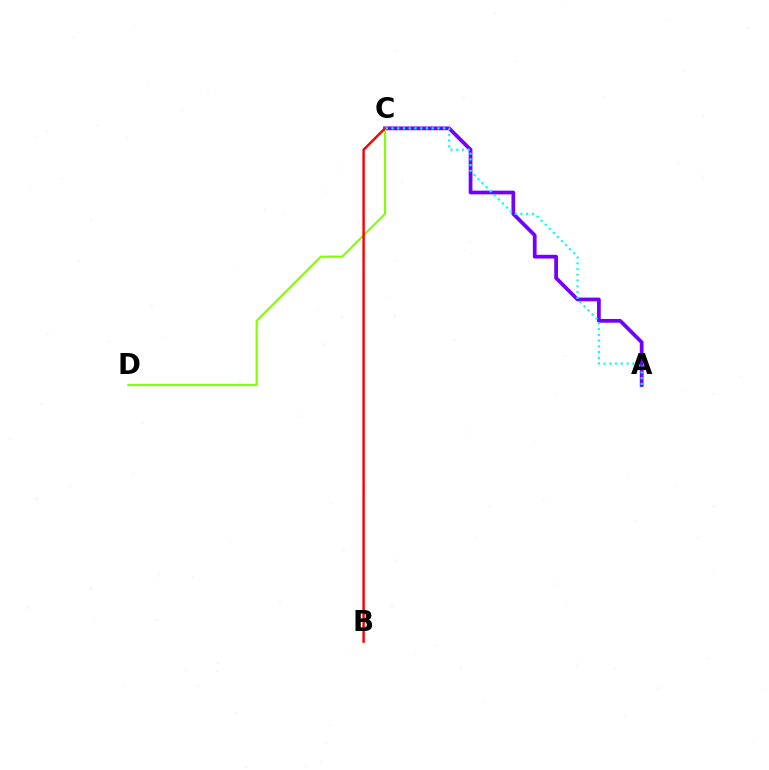{('A', 'C'): [{'color': '#7200ff', 'line_style': 'solid', 'thickness': 2.69}, {'color': '#00fff6', 'line_style': 'dotted', 'thickness': 1.56}], ('C', 'D'): [{'color': '#84ff00', 'line_style': 'solid', 'thickness': 1.56}], ('B', 'C'): [{'color': '#ff0000', 'line_style': 'solid', 'thickness': 1.76}]}